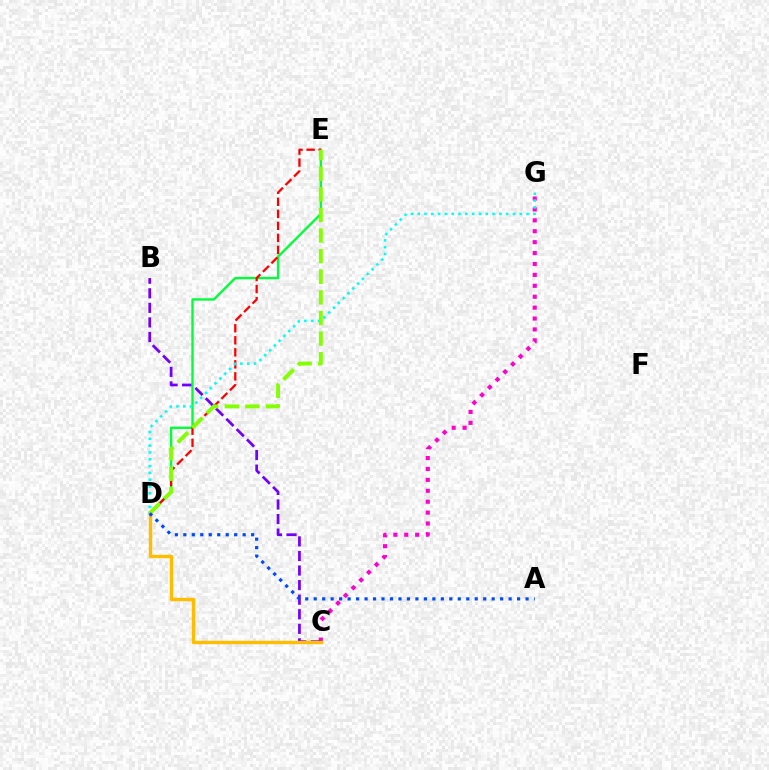{('C', 'G'): [{'color': '#ff00cf', 'line_style': 'dotted', 'thickness': 2.96}], ('B', 'C'): [{'color': '#7200ff', 'line_style': 'dashed', 'thickness': 1.98}], ('D', 'E'): [{'color': '#00ff39', 'line_style': 'solid', 'thickness': 1.69}, {'color': '#ff0000', 'line_style': 'dashed', 'thickness': 1.63}, {'color': '#84ff00', 'line_style': 'dashed', 'thickness': 2.8}], ('D', 'G'): [{'color': '#00fff6', 'line_style': 'dotted', 'thickness': 1.85}], ('C', 'D'): [{'color': '#ffbd00', 'line_style': 'solid', 'thickness': 2.43}], ('A', 'D'): [{'color': '#004bff', 'line_style': 'dotted', 'thickness': 2.3}]}